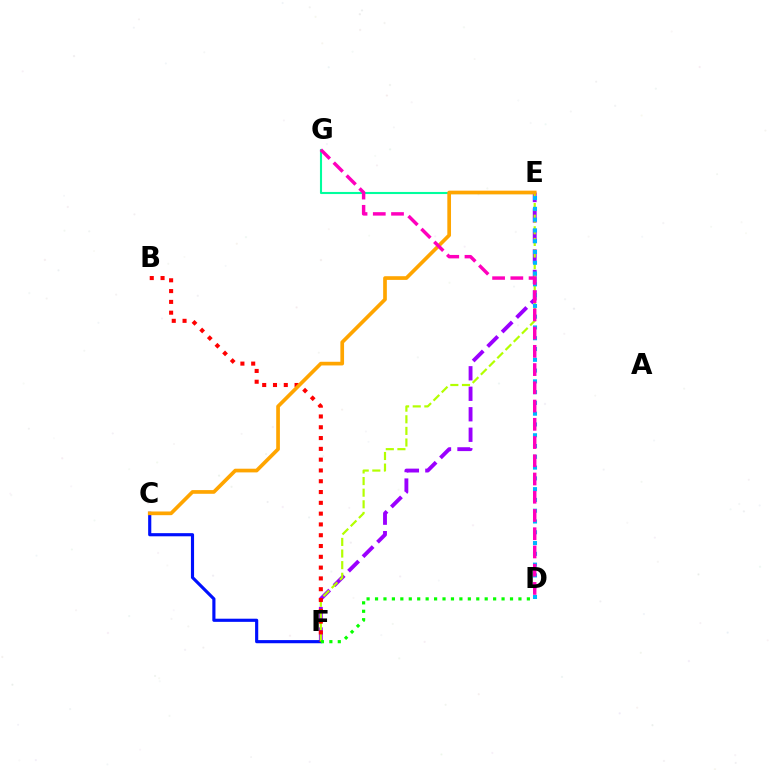{('E', 'F'): [{'color': '#9b00ff', 'line_style': 'dashed', 'thickness': 2.78}, {'color': '#b3ff00', 'line_style': 'dashed', 'thickness': 1.58}], ('E', 'G'): [{'color': '#00ff9d', 'line_style': 'solid', 'thickness': 1.51}], ('C', 'F'): [{'color': '#0010ff', 'line_style': 'solid', 'thickness': 2.26}], ('D', 'E'): [{'color': '#00b5ff', 'line_style': 'dotted', 'thickness': 2.93}], ('B', 'F'): [{'color': '#ff0000', 'line_style': 'dotted', 'thickness': 2.93}], ('C', 'E'): [{'color': '#ffa500', 'line_style': 'solid', 'thickness': 2.65}], ('D', 'F'): [{'color': '#08ff00', 'line_style': 'dotted', 'thickness': 2.29}], ('D', 'G'): [{'color': '#ff00bd', 'line_style': 'dashed', 'thickness': 2.48}]}